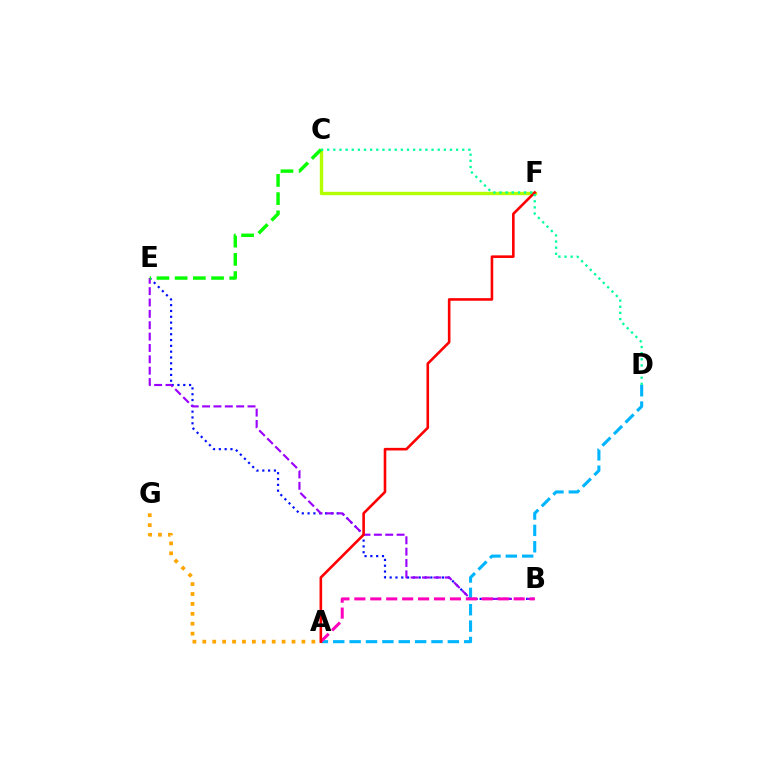{('B', 'E'): [{'color': '#0010ff', 'line_style': 'dotted', 'thickness': 1.58}, {'color': '#9b00ff', 'line_style': 'dashed', 'thickness': 1.54}], ('A', 'D'): [{'color': '#00b5ff', 'line_style': 'dashed', 'thickness': 2.22}], ('A', 'B'): [{'color': '#ff00bd', 'line_style': 'dashed', 'thickness': 2.16}], ('C', 'F'): [{'color': '#b3ff00', 'line_style': 'solid', 'thickness': 2.43}], ('C', 'E'): [{'color': '#08ff00', 'line_style': 'dashed', 'thickness': 2.47}], ('A', 'G'): [{'color': '#ffa500', 'line_style': 'dotted', 'thickness': 2.69}], ('A', 'F'): [{'color': '#ff0000', 'line_style': 'solid', 'thickness': 1.88}], ('C', 'D'): [{'color': '#00ff9d', 'line_style': 'dotted', 'thickness': 1.67}]}